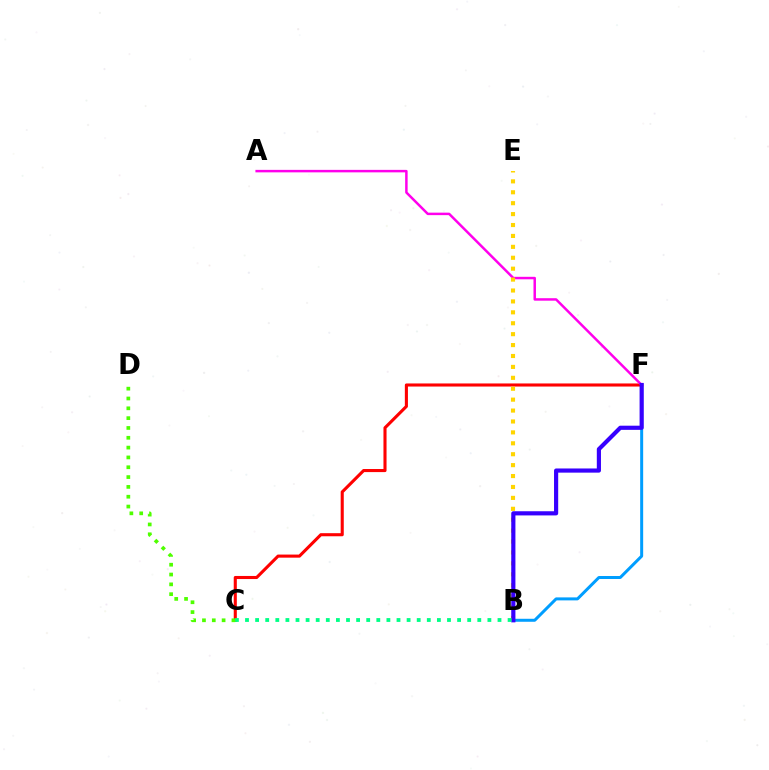{('C', 'F'): [{'color': '#ff0000', 'line_style': 'solid', 'thickness': 2.22}], ('B', 'F'): [{'color': '#009eff', 'line_style': 'solid', 'thickness': 2.16}, {'color': '#3700ff', 'line_style': 'solid', 'thickness': 3.0}], ('A', 'F'): [{'color': '#ff00ed', 'line_style': 'solid', 'thickness': 1.79}], ('B', 'E'): [{'color': '#ffd500', 'line_style': 'dotted', 'thickness': 2.97}], ('B', 'C'): [{'color': '#00ff86', 'line_style': 'dotted', 'thickness': 2.74}], ('C', 'D'): [{'color': '#4fff00', 'line_style': 'dotted', 'thickness': 2.67}]}